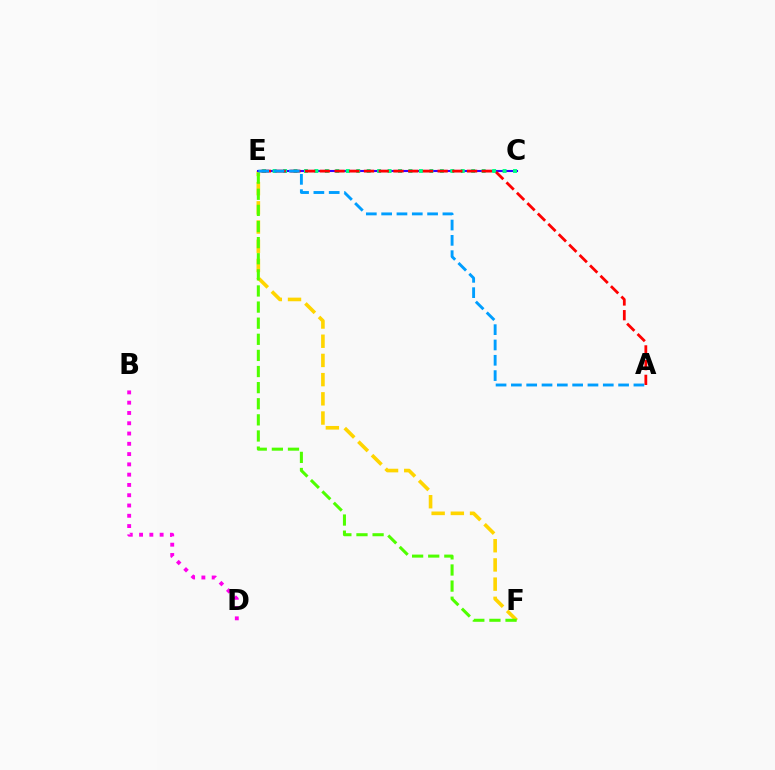{('E', 'F'): [{'color': '#ffd500', 'line_style': 'dashed', 'thickness': 2.61}, {'color': '#4fff00', 'line_style': 'dashed', 'thickness': 2.19}], ('C', 'E'): [{'color': '#3700ff', 'line_style': 'solid', 'thickness': 1.51}, {'color': '#00ff86', 'line_style': 'dotted', 'thickness': 2.84}], ('A', 'E'): [{'color': '#ff0000', 'line_style': 'dashed', 'thickness': 2.0}, {'color': '#009eff', 'line_style': 'dashed', 'thickness': 2.08}], ('B', 'D'): [{'color': '#ff00ed', 'line_style': 'dotted', 'thickness': 2.79}]}